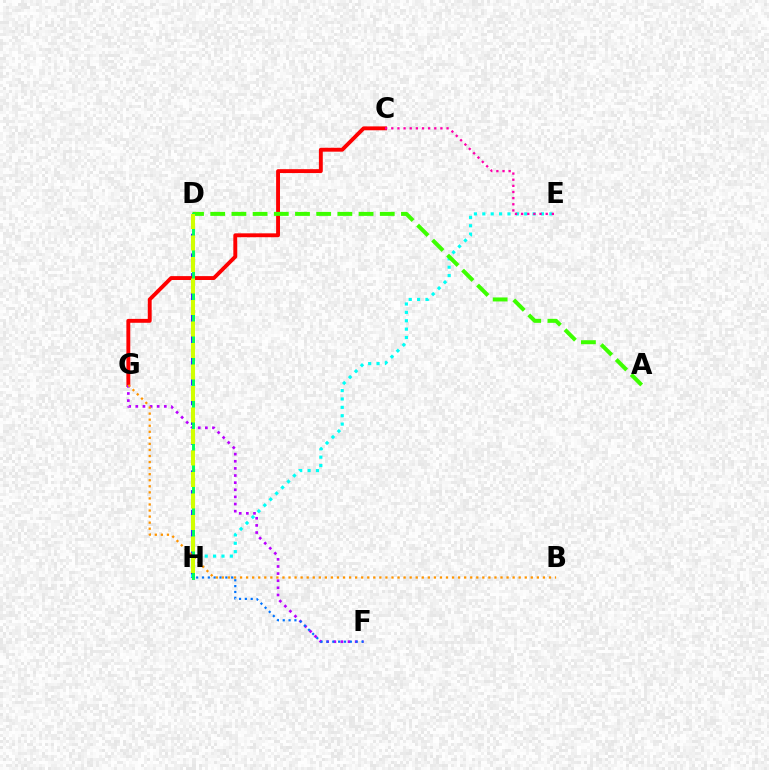{('D', 'H'): [{'color': '#2500ff', 'line_style': 'dashed', 'thickness': 2.68}, {'color': '#00ff5c', 'line_style': 'solid', 'thickness': 2.12}, {'color': '#d1ff00', 'line_style': 'dashed', 'thickness': 2.92}], ('C', 'G'): [{'color': '#ff0000', 'line_style': 'solid', 'thickness': 2.8}], ('E', 'H'): [{'color': '#00fff6', 'line_style': 'dotted', 'thickness': 2.28}], ('F', 'G'): [{'color': '#b900ff', 'line_style': 'dotted', 'thickness': 1.94}], ('C', 'E'): [{'color': '#ff00ac', 'line_style': 'dotted', 'thickness': 1.67}], ('F', 'H'): [{'color': '#0074ff', 'line_style': 'dotted', 'thickness': 1.59}], ('A', 'D'): [{'color': '#3dff00', 'line_style': 'dashed', 'thickness': 2.88}], ('B', 'G'): [{'color': '#ff9400', 'line_style': 'dotted', 'thickness': 1.65}]}